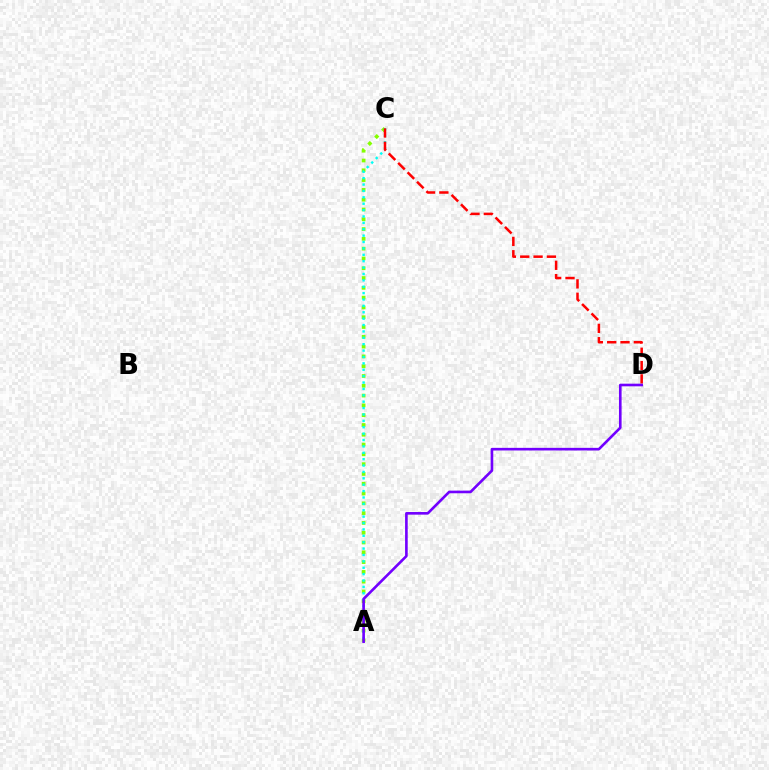{('A', 'C'): [{'color': '#84ff00', 'line_style': 'dotted', 'thickness': 2.66}, {'color': '#00fff6', 'line_style': 'dotted', 'thickness': 1.74}], ('C', 'D'): [{'color': '#ff0000', 'line_style': 'dashed', 'thickness': 1.81}], ('A', 'D'): [{'color': '#7200ff', 'line_style': 'solid', 'thickness': 1.9}]}